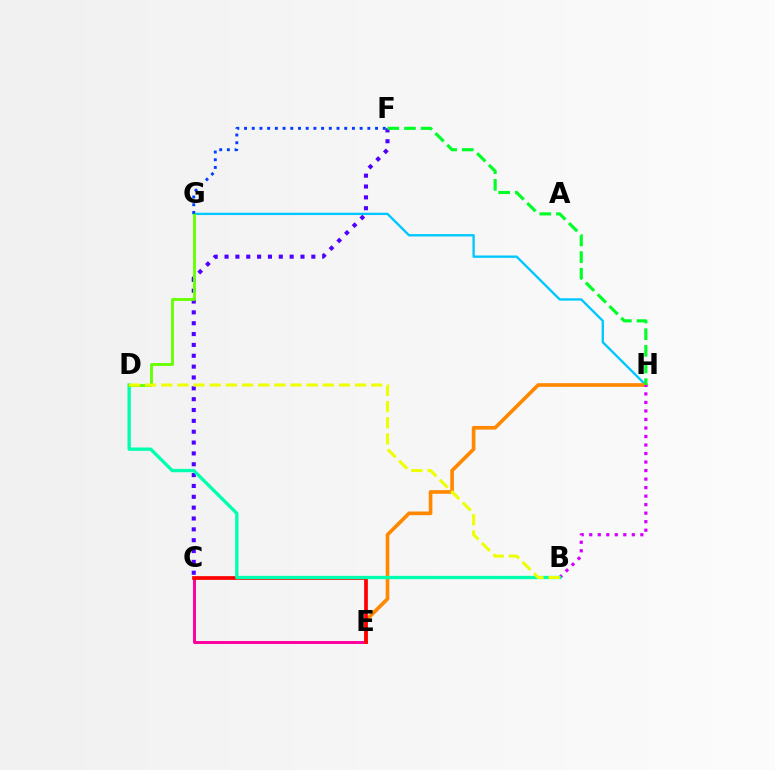{('G', 'H'): [{'color': '#00c7ff', 'line_style': 'solid', 'thickness': 1.69}], ('C', 'E'): [{'color': '#ff00a0', 'line_style': 'solid', 'thickness': 2.14}, {'color': '#ff0000', 'line_style': 'solid', 'thickness': 2.67}], ('E', 'H'): [{'color': '#ff8800', 'line_style': 'solid', 'thickness': 2.63}], ('B', 'H'): [{'color': '#d600ff', 'line_style': 'dotted', 'thickness': 2.31}], ('C', 'F'): [{'color': '#4f00ff', 'line_style': 'dotted', 'thickness': 2.95}], ('F', 'H'): [{'color': '#00ff27', 'line_style': 'dashed', 'thickness': 2.26}], ('B', 'D'): [{'color': '#00ffaf', 'line_style': 'solid', 'thickness': 2.39}, {'color': '#eeff00', 'line_style': 'dashed', 'thickness': 2.19}], ('D', 'G'): [{'color': '#66ff00', 'line_style': 'solid', 'thickness': 2.04}], ('F', 'G'): [{'color': '#003fff', 'line_style': 'dotted', 'thickness': 2.09}]}